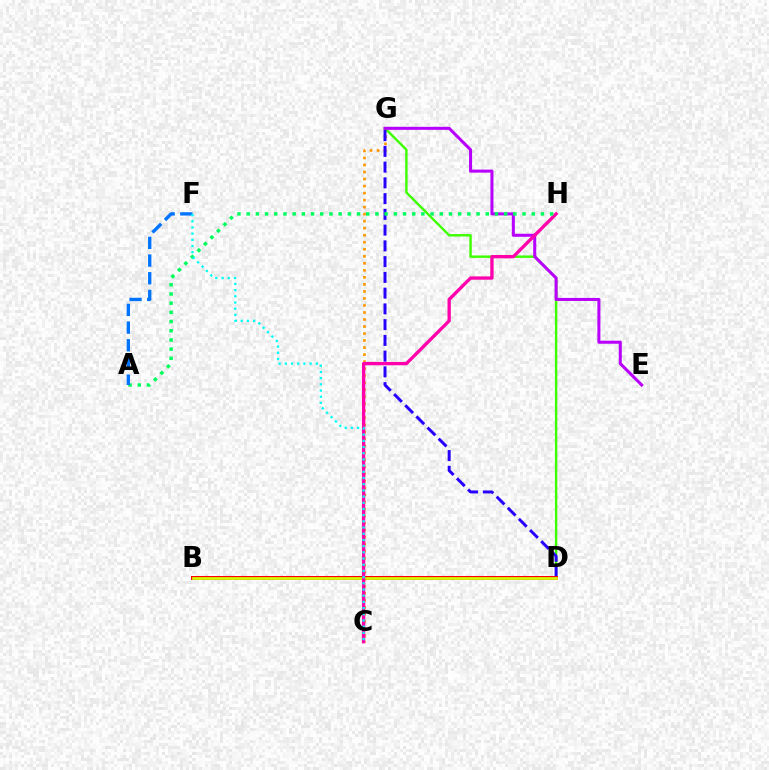{('C', 'G'): [{'color': '#ff9400', 'line_style': 'dotted', 'thickness': 1.91}], ('D', 'G'): [{'color': '#3dff00', 'line_style': 'solid', 'thickness': 1.74}, {'color': '#2500ff', 'line_style': 'dashed', 'thickness': 2.14}], ('B', 'D'): [{'color': '#ff0000', 'line_style': 'solid', 'thickness': 2.87}, {'color': '#d1ff00', 'line_style': 'solid', 'thickness': 1.96}], ('E', 'G'): [{'color': '#b900ff', 'line_style': 'solid', 'thickness': 2.19}], ('C', 'H'): [{'color': '#ff00ac', 'line_style': 'solid', 'thickness': 2.39}], ('A', 'H'): [{'color': '#00ff5c', 'line_style': 'dotted', 'thickness': 2.5}], ('A', 'F'): [{'color': '#0074ff', 'line_style': 'dashed', 'thickness': 2.4}], ('C', 'F'): [{'color': '#00fff6', 'line_style': 'dotted', 'thickness': 1.68}]}